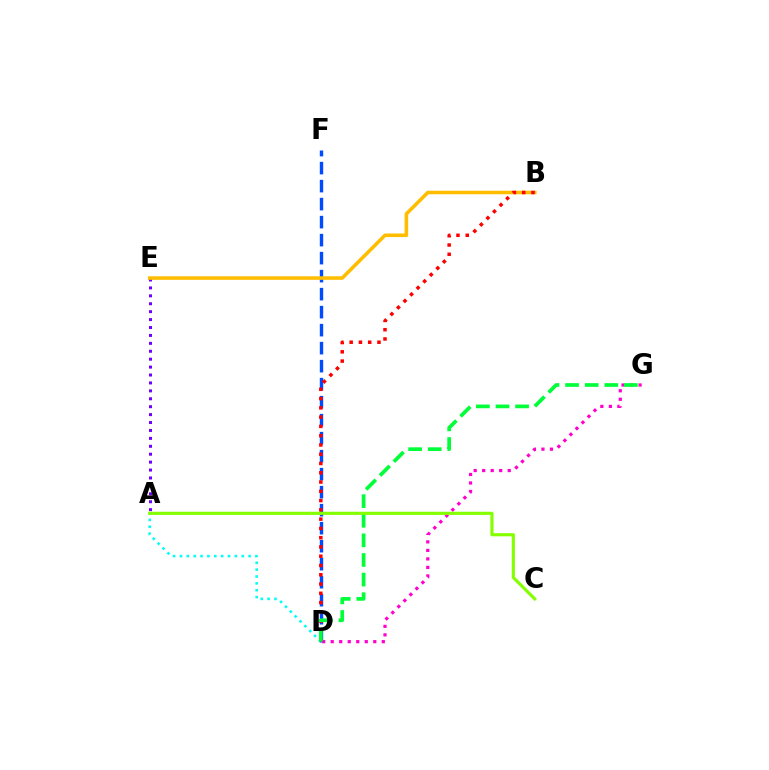{('A', 'E'): [{'color': '#7200ff', 'line_style': 'dotted', 'thickness': 2.15}], ('A', 'D'): [{'color': '#00fff6', 'line_style': 'dotted', 'thickness': 1.87}], ('D', 'F'): [{'color': '#004bff', 'line_style': 'dashed', 'thickness': 2.45}], ('B', 'E'): [{'color': '#ffbd00', 'line_style': 'solid', 'thickness': 2.57}], ('B', 'D'): [{'color': '#ff0000', 'line_style': 'dotted', 'thickness': 2.52}], ('D', 'G'): [{'color': '#ff00cf', 'line_style': 'dotted', 'thickness': 2.31}, {'color': '#00ff39', 'line_style': 'dashed', 'thickness': 2.66}], ('A', 'C'): [{'color': '#84ff00', 'line_style': 'solid', 'thickness': 2.26}]}